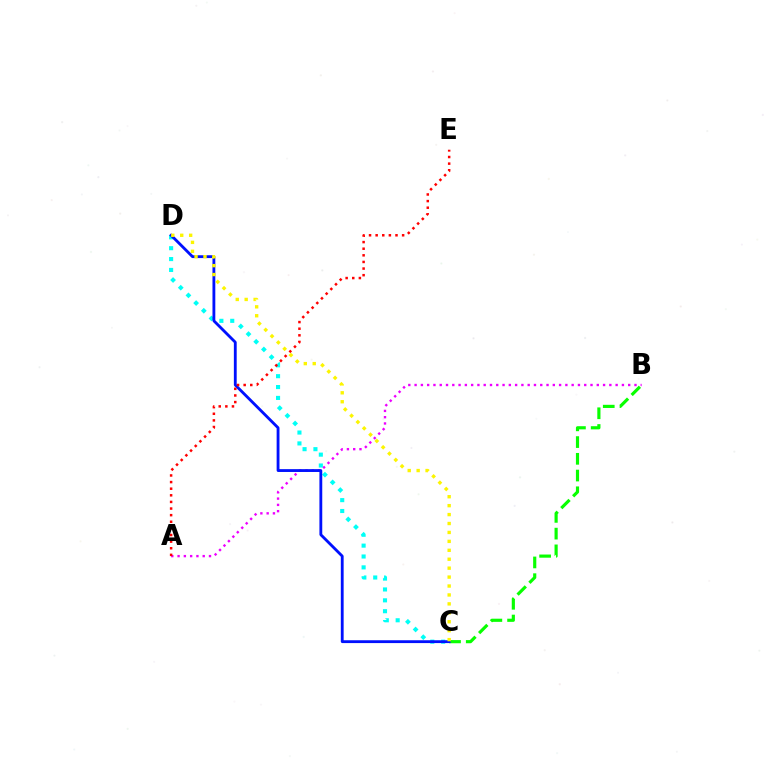{('A', 'B'): [{'color': '#ee00ff', 'line_style': 'dotted', 'thickness': 1.71}], ('B', 'C'): [{'color': '#08ff00', 'line_style': 'dashed', 'thickness': 2.27}], ('C', 'D'): [{'color': '#00fff6', 'line_style': 'dotted', 'thickness': 2.95}, {'color': '#0010ff', 'line_style': 'solid', 'thickness': 2.04}, {'color': '#fcf500', 'line_style': 'dotted', 'thickness': 2.43}], ('A', 'E'): [{'color': '#ff0000', 'line_style': 'dotted', 'thickness': 1.8}]}